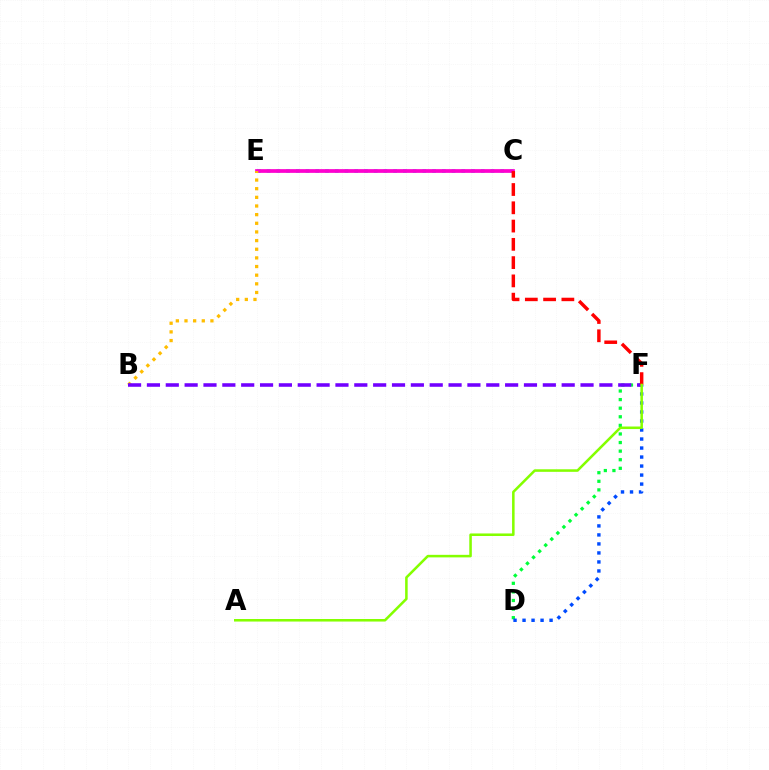{('D', 'F'): [{'color': '#00ff39', 'line_style': 'dotted', 'thickness': 2.33}, {'color': '#004bff', 'line_style': 'dotted', 'thickness': 2.45}], ('C', 'E'): [{'color': '#00fff6', 'line_style': 'dotted', 'thickness': 2.65}, {'color': '#ff00cf', 'line_style': 'solid', 'thickness': 2.69}], ('B', 'E'): [{'color': '#ffbd00', 'line_style': 'dotted', 'thickness': 2.35}], ('B', 'F'): [{'color': '#7200ff', 'line_style': 'dashed', 'thickness': 2.56}], ('C', 'F'): [{'color': '#ff0000', 'line_style': 'dashed', 'thickness': 2.48}], ('A', 'F'): [{'color': '#84ff00', 'line_style': 'solid', 'thickness': 1.83}]}